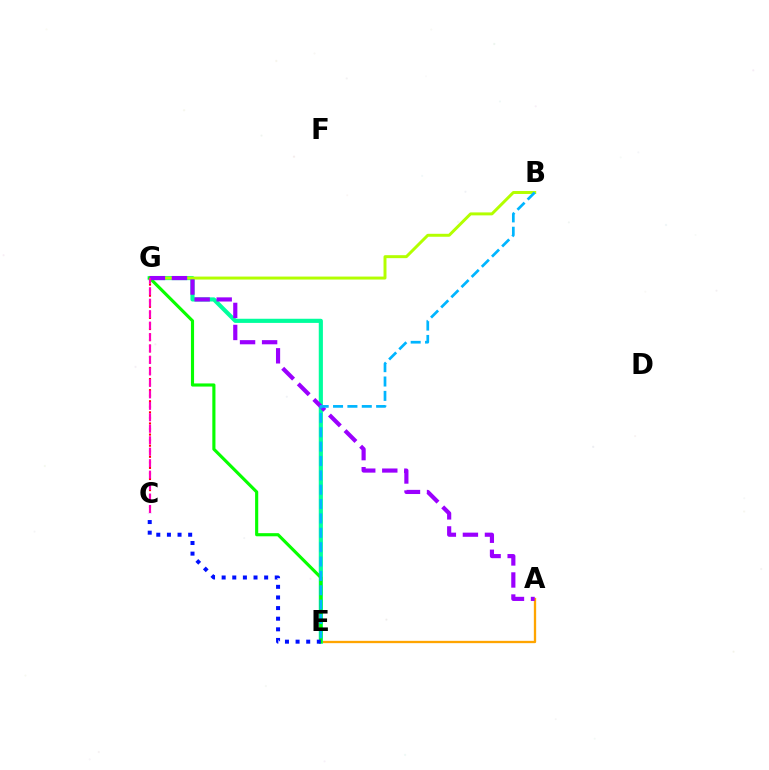{('C', 'G'): [{'color': '#ff0000', 'line_style': 'dotted', 'thickness': 1.51}, {'color': '#ff00bd', 'line_style': 'dashed', 'thickness': 1.56}], ('A', 'E'): [{'color': '#ffa500', 'line_style': 'solid', 'thickness': 1.67}], ('E', 'G'): [{'color': '#00ff9d', 'line_style': 'solid', 'thickness': 2.98}, {'color': '#08ff00', 'line_style': 'solid', 'thickness': 2.25}], ('B', 'G'): [{'color': '#b3ff00', 'line_style': 'solid', 'thickness': 2.13}], ('A', 'G'): [{'color': '#9b00ff', 'line_style': 'dashed', 'thickness': 2.99}], ('C', 'E'): [{'color': '#0010ff', 'line_style': 'dotted', 'thickness': 2.89}], ('B', 'E'): [{'color': '#00b5ff', 'line_style': 'dashed', 'thickness': 1.95}]}